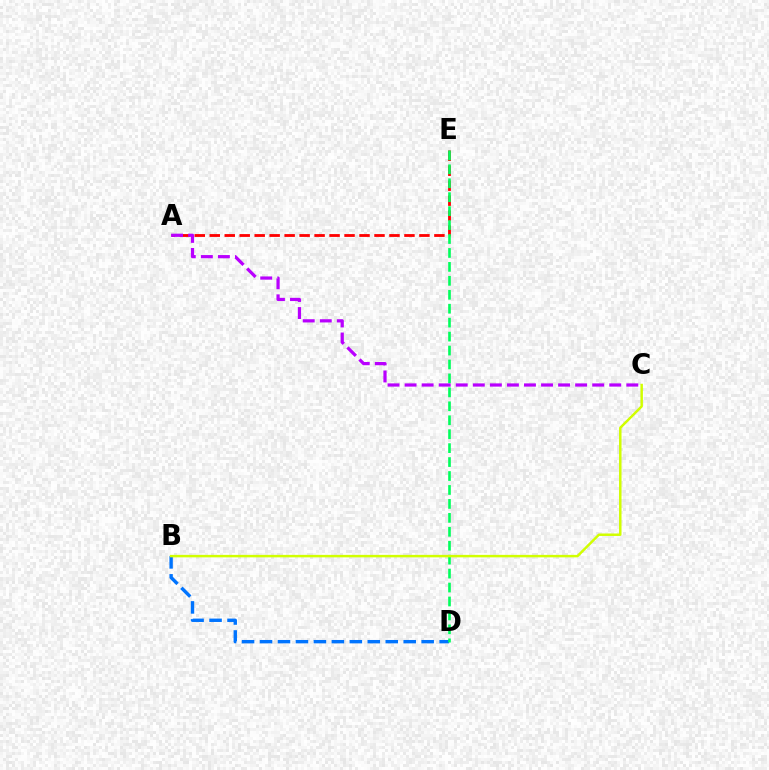{('A', 'E'): [{'color': '#ff0000', 'line_style': 'dashed', 'thickness': 2.03}], ('B', 'D'): [{'color': '#0074ff', 'line_style': 'dashed', 'thickness': 2.44}], ('D', 'E'): [{'color': '#00ff5c', 'line_style': 'dashed', 'thickness': 1.89}], ('A', 'C'): [{'color': '#b900ff', 'line_style': 'dashed', 'thickness': 2.32}], ('B', 'C'): [{'color': '#d1ff00', 'line_style': 'solid', 'thickness': 1.78}]}